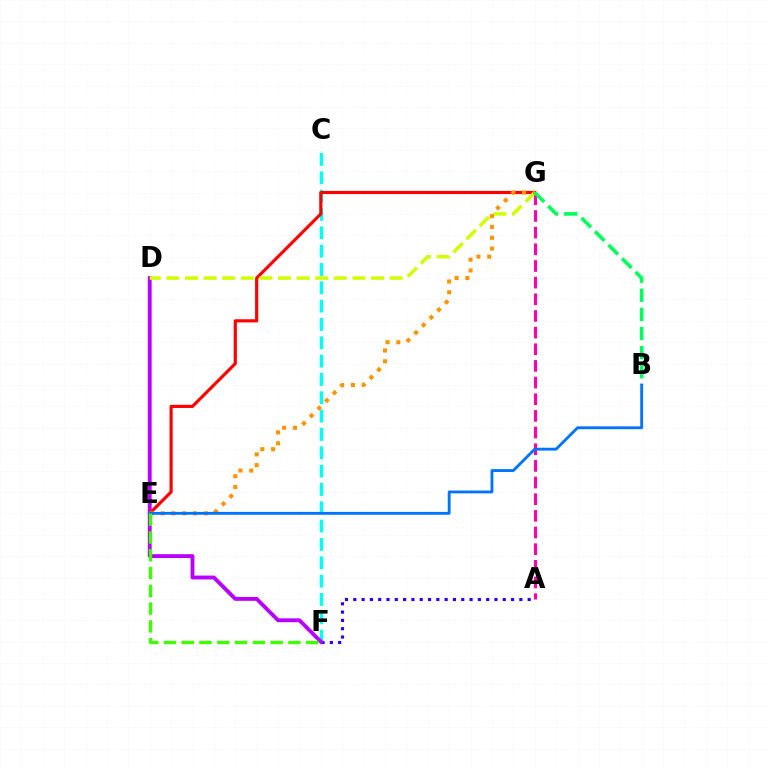{('A', 'F'): [{'color': '#2500ff', 'line_style': 'dotted', 'thickness': 2.26}], ('C', 'F'): [{'color': '#00fff6', 'line_style': 'dashed', 'thickness': 2.49}], ('A', 'G'): [{'color': '#ff00ac', 'line_style': 'dashed', 'thickness': 2.26}], ('D', 'F'): [{'color': '#b900ff', 'line_style': 'solid', 'thickness': 2.78}], ('E', 'G'): [{'color': '#ff0000', 'line_style': 'solid', 'thickness': 2.27}, {'color': '#ff9400', 'line_style': 'dotted', 'thickness': 2.94}], ('D', 'G'): [{'color': '#d1ff00', 'line_style': 'dashed', 'thickness': 2.53}], ('B', 'G'): [{'color': '#00ff5c', 'line_style': 'dashed', 'thickness': 2.6}], ('B', 'E'): [{'color': '#0074ff', 'line_style': 'solid', 'thickness': 2.05}], ('E', 'F'): [{'color': '#3dff00', 'line_style': 'dashed', 'thickness': 2.42}]}